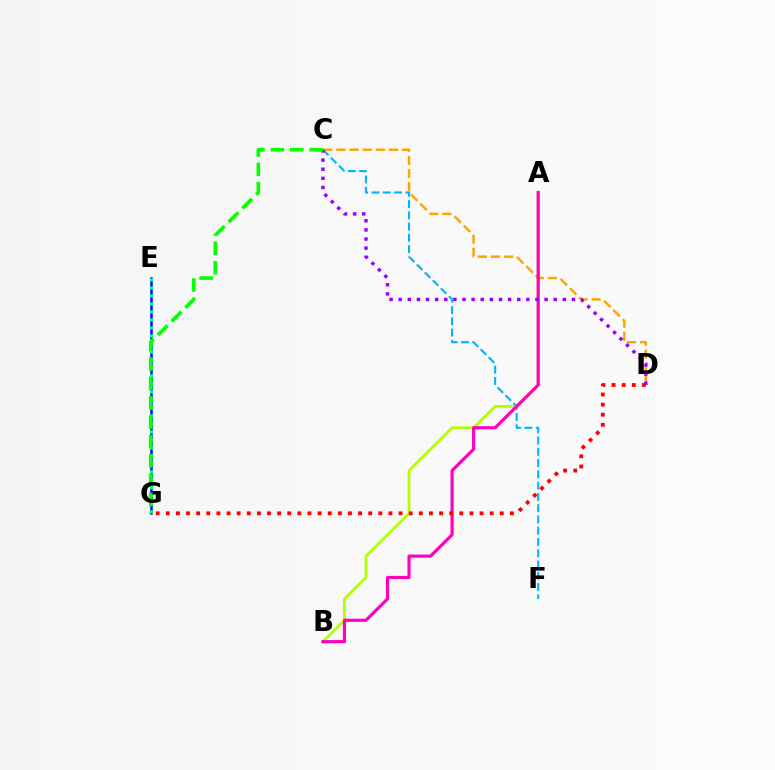{('C', 'F'): [{'color': '#00b5ff', 'line_style': 'dashed', 'thickness': 1.53}], ('A', 'B'): [{'color': '#b3ff00', 'line_style': 'solid', 'thickness': 2.0}, {'color': '#ff00bd', 'line_style': 'solid', 'thickness': 2.27}], ('E', 'G'): [{'color': '#0010ff', 'line_style': 'solid', 'thickness': 1.83}, {'color': '#00ff9d', 'line_style': 'dotted', 'thickness': 2.17}], ('C', 'D'): [{'color': '#ffa500', 'line_style': 'dashed', 'thickness': 1.78}, {'color': '#9b00ff', 'line_style': 'dotted', 'thickness': 2.48}], ('C', 'G'): [{'color': '#08ff00', 'line_style': 'dashed', 'thickness': 2.63}], ('D', 'G'): [{'color': '#ff0000', 'line_style': 'dotted', 'thickness': 2.75}]}